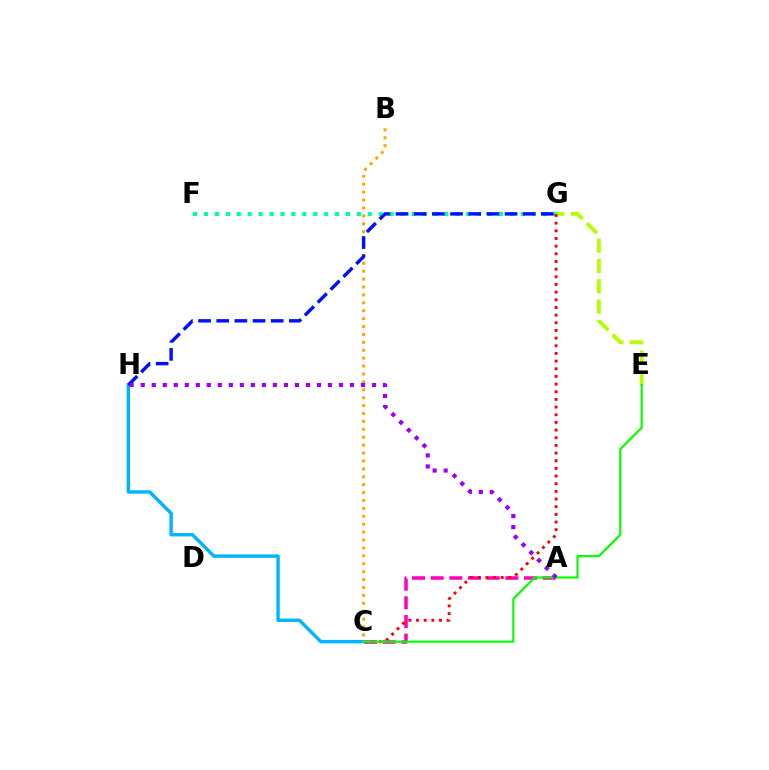{('A', 'C'): [{'color': '#ff00bd', 'line_style': 'dashed', 'thickness': 2.54}], ('B', 'C'): [{'color': '#ffa500', 'line_style': 'dotted', 'thickness': 2.15}], ('F', 'G'): [{'color': '#00ff9d', 'line_style': 'dotted', 'thickness': 2.97}], ('E', 'G'): [{'color': '#b3ff00', 'line_style': 'dashed', 'thickness': 2.76}], ('C', 'G'): [{'color': '#ff0000', 'line_style': 'dotted', 'thickness': 2.08}], ('C', 'H'): [{'color': '#00b5ff', 'line_style': 'solid', 'thickness': 2.45}], ('G', 'H'): [{'color': '#0010ff', 'line_style': 'dashed', 'thickness': 2.47}], ('C', 'E'): [{'color': '#08ff00', 'line_style': 'solid', 'thickness': 1.59}], ('A', 'H'): [{'color': '#9b00ff', 'line_style': 'dotted', 'thickness': 2.99}]}